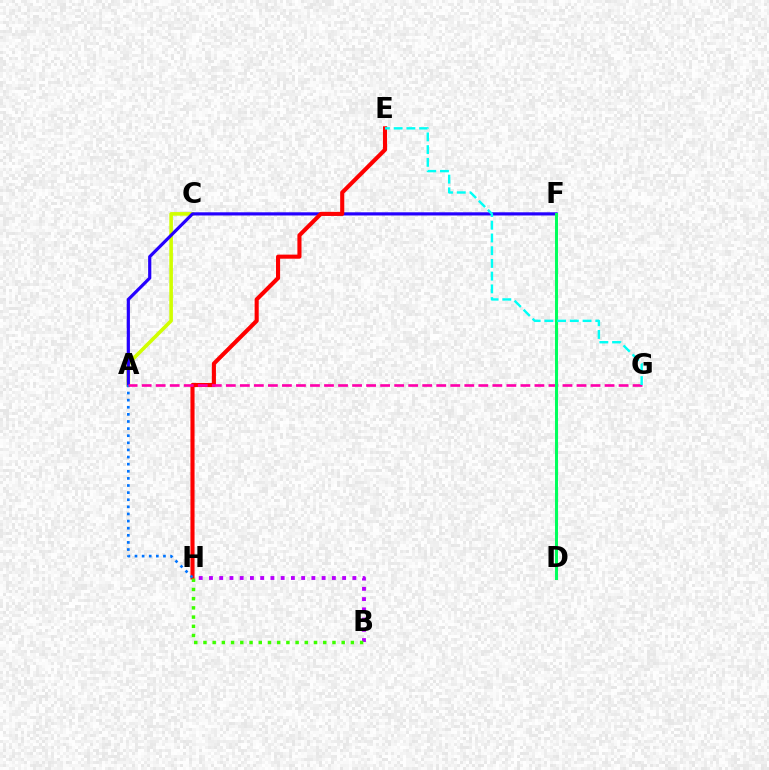{('A', 'C'): [{'color': '#d1ff00', 'line_style': 'solid', 'thickness': 2.59}], ('A', 'F'): [{'color': '#2500ff', 'line_style': 'solid', 'thickness': 2.29}], ('E', 'H'): [{'color': '#ff0000', 'line_style': 'solid', 'thickness': 2.95}], ('A', 'H'): [{'color': '#0074ff', 'line_style': 'dotted', 'thickness': 1.93}], ('A', 'G'): [{'color': '#ff00ac', 'line_style': 'dashed', 'thickness': 1.91}], ('D', 'F'): [{'color': '#ff9400', 'line_style': 'dashed', 'thickness': 1.98}, {'color': '#00ff5c', 'line_style': 'solid', 'thickness': 2.18}], ('B', 'H'): [{'color': '#b900ff', 'line_style': 'dotted', 'thickness': 2.78}, {'color': '#3dff00', 'line_style': 'dotted', 'thickness': 2.5}], ('E', 'G'): [{'color': '#00fff6', 'line_style': 'dashed', 'thickness': 1.73}]}